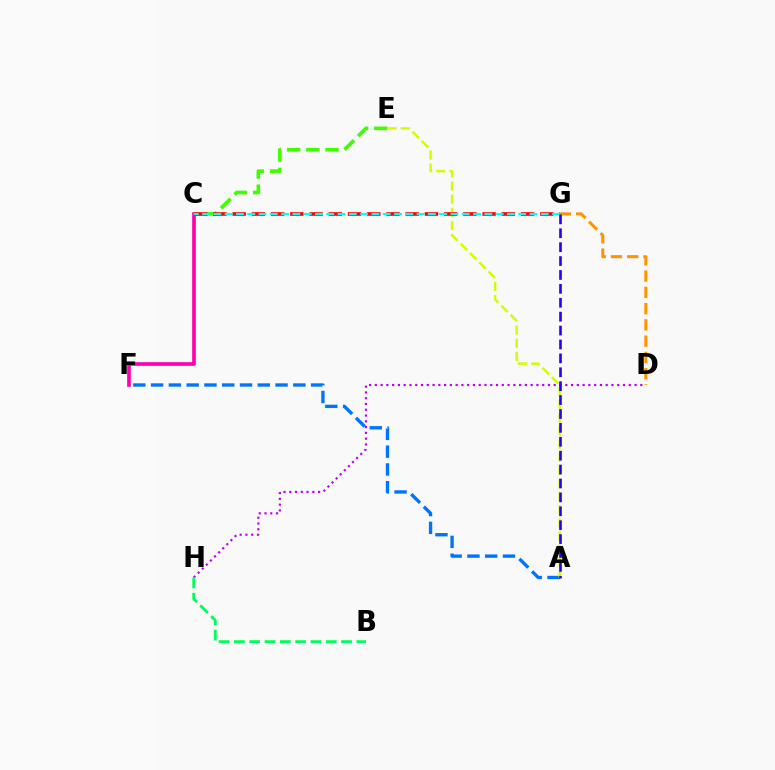{('A', 'F'): [{'color': '#0074ff', 'line_style': 'dashed', 'thickness': 2.42}], ('C', 'F'): [{'color': '#ff00ac', 'line_style': 'solid', 'thickness': 2.63}], ('C', 'E'): [{'color': '#3dff00', 'line_style': 'dashed', 'thickness': 2.61}], ('A', 'E'): [{'color': '#d1ff00', 'line_style': 'dashed', 'thickness': 1.79}], ('D', 'G'): [{'color': '#ff9400', 'line_style': 'dashed', 'thickness': 2.21}], ('C', 'G'): [{'color': '#ff0000', 'line_style': 'dashed', 'thickness': 2.61}, {'color': '#00fff6', 'line_style': 'dashed', 'thickness': 1.53}], ('D', 'H'): [{'color': '#b900ff', 'line_style': 'dotted', 'thickness': 1.57}], ('A', 'G'): [{'color': '#2500ff', 'line_style': 'dashed', 'thickness': 1.89}], ('B', 'H'): [{'color': '#00ff5c', 'line_style': 'dashed', 'thickness': 2.08}]}